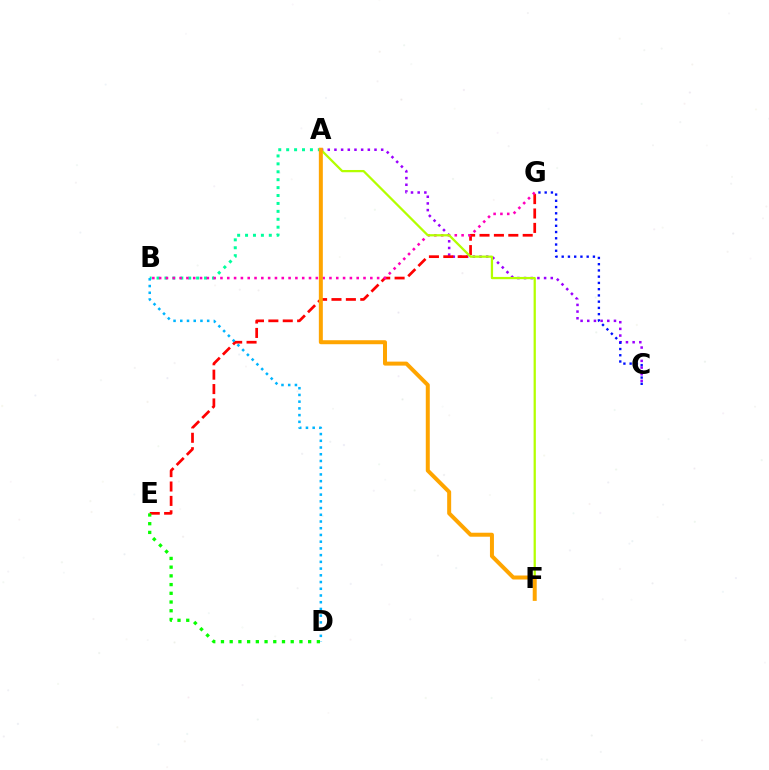{('A', 'C'): [{'color': '#9b00ff', 'line_style': 'dotted', 'thickness': 1.81}], ('E', 'G'): [{'color': '#ff0000', 'line_style': 'dashed', 'thickness': 1.96}], ('C', 'G'): [{'color': '#0010ff', 'line_style': 'dotted', 'thickness': 1.7}], ('A', 'B'): [{'color': '#00ff9d', 'line_style': 'dotted', 'thickness': 2.15}], ('B', 'D'): [{'color': '#00b5ff', 'line_style': 'dotted', 'thickness': 1.83}], ('D', 'E'): [{'color': '#08ff00', 'line_style': 'dotted', 'thickness': 2.37}], ('B', 'G'): [{'color': '#ff00bd', 'line_style': 'dotted', 'thickness': 1.85}], ('A', 'F'): [{'color': '#b3ff00', 'line_style': 'solid', 'thickness': 1.62}, {'color': '#ffa500', 'line_style': 'solid', 'thickness': 2.87}]}